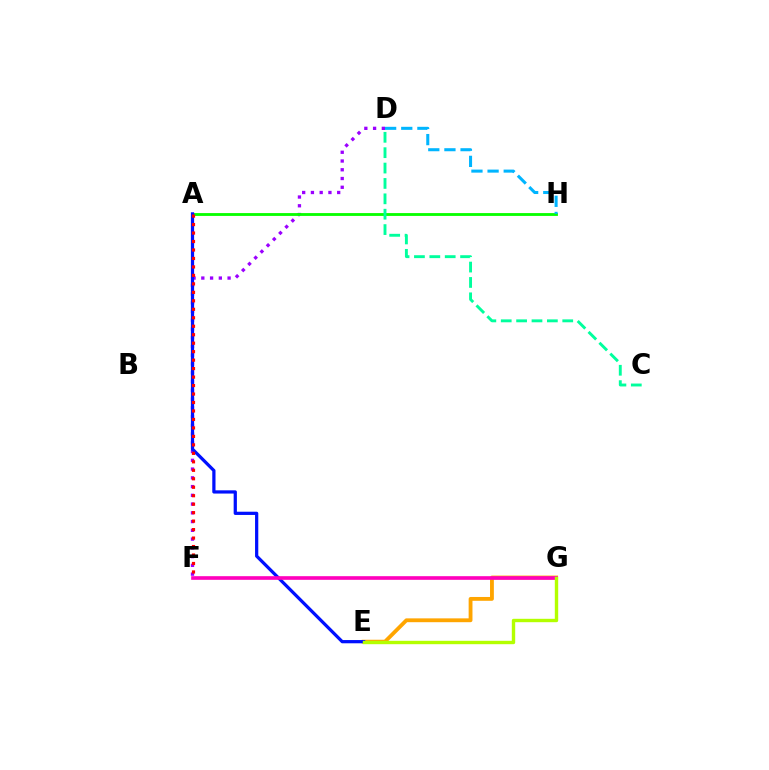{('E', 'G'): [{'color': '#ffa500', 'line_style': 'solid', 'thickness': 2.76}, {'color': '#b3ff00', 'line_style': 'solid', 'thickness': 2.44}], ('D', 'F'): [{'color': '#9b00ff', 'line_style': 'dotted', 'thickness': 2.38}], ('A', 'H'): [{'color': '#08ff00', 'line_style': 'solid', 'thickness': 2.04}], ('A', 'E'): [{'color': '#0010ff', 'line_style': 'solid', 'thickness': 2.33}], ('A', 'F'): [{'color': '#ff0000', 'line_style': 'dotted', 'thickness': 2.3}], ('C', 'D'): [{'color': '#00ff9d', 'line_style': 'dashed', 'thickness': 2.09}], ('F', 'G'): [{'color': '#ff00bd', 'line_style': 'solid', 'thickness': 2.62}], ('D', 'H'): [{'color': '#00b5ff', 'line_style': 'dashed', 'thickness': 2.19}]}